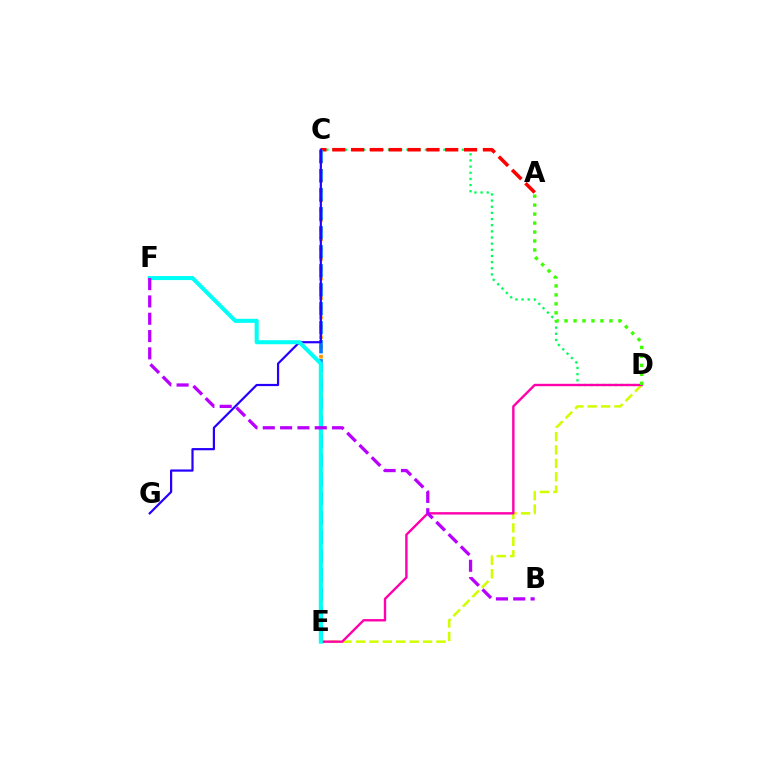{('C', 'D'): [{'color': '#00ff5c', 'line_style': 'dotted', 'thickness': 1.67}], ('A', 'C'): [{'color': '#ff0000', 'line_style': 'dashed', 'thickness': 2.56}], ('C', 'E'): [{'color': '#ff9400', 'line_style': 'dotted', 'thickness': 2.66}, {'color': '#0074ff', 'line_style': 'dashed', 'thickness': 2.58}], ('D', 'E'): [{'color': '#d1ff00', 'line_style': 'dashed', 'thickness': 1.82}, {'color': '#ff00ac', 'line_style': 'solid', 'thickness': 1.72}], ('C', 'G'): [{'color': '#2500ff', 'line_style': 'solid', 'thickness': 1.59}], ('E', 'F'): [{'color': '#00fff6', 'line_style': 'solid', 'thickness': 2.91}], ('B', 'F'): [{'color': '#b900ff', 'line_style': 'dashed', 'thickness': 2.35}], ('A', 'D'): [{'color': '#3dff00', 'line_style': 'dotted', 'thickness': 2.44}]}